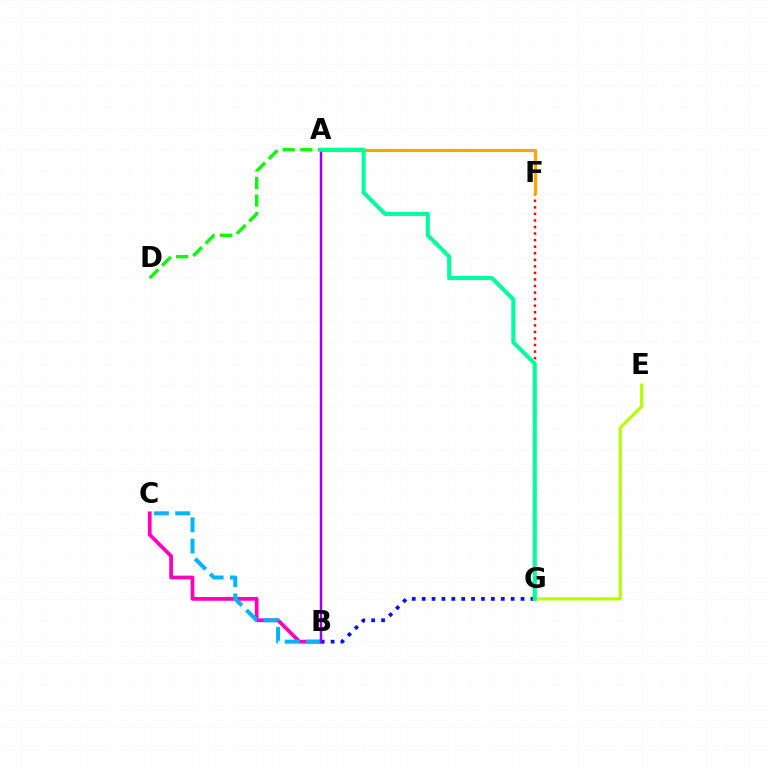{('F', 'G'): [{'color': '#ff0000', 'line_style': 'dotted', 'thickness': 1.78}], ('B', 'C'): [{'color': '#ff00bd', 'line_style': 'solid', 'thickness': 2.69}, {'color': '#00b5ff', 'line_style': 'dashed', 'thickness': 2.89}], ('A', 'F'): [{'color': '#ffa500', 'line_style': 'solid', 'thickness': 2.28}], ('B', 'G'): [{'color': '#0010ff', 'line_style': 'dotted', 'thickness': 2.69}], ('E', 'G'): [{'color': '#b3ff00', 'line_style': 'solid', 'thickness': 2.25}], ('A', 'D'): [{'color': '#08ff00', 'line_style': 'dashed', 'thickness': 2.39}], ('A', 'B'): [{'color': '#9b00ff', 'line_style': 'solid', 'thickness': 1.79}], ('A', 'G'): [{'color': '#00ff9d', 'line_style': 'solid', 'thickness': 2.94}]}